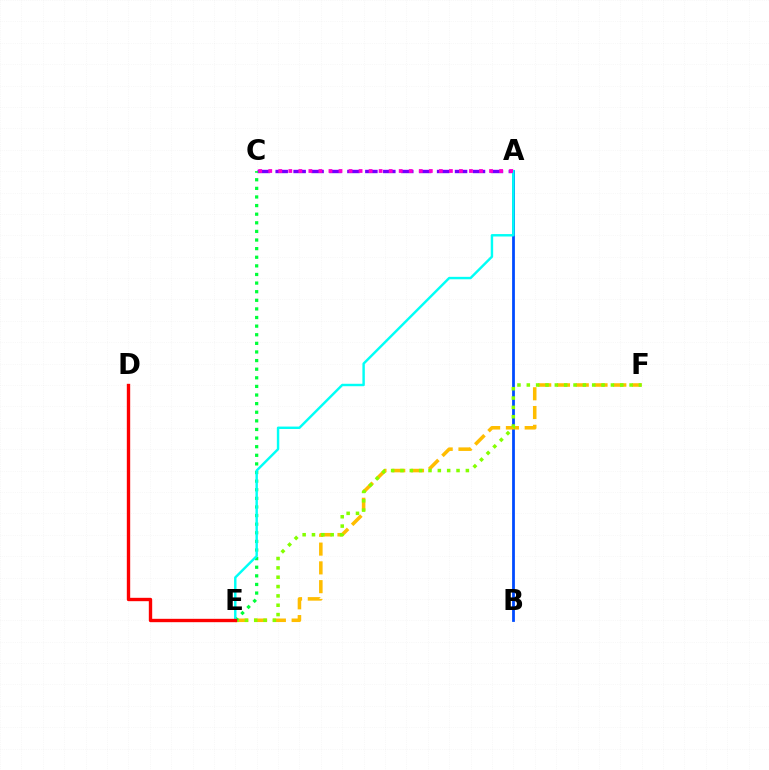{('A', 'B'): [{'color': '#004bff', 'line_style': 'solid', 'thickness': 2.0}], ('E', 'F'): [{'color': '#ffbd00', 'line_style': 'dashed', 'thickness': 2.55}, {'color': '#84ff00', 'line_style': 'dotted', 'thickness': 2.54}], ('A', 'C'): [{'color': '#7200ff', 'line_style': 'dashed', 'thickness': 2.44}, {'color': '#ff00cf', 'line_style': 'dotted', 'thickness': 2.73}], ('C', 'E'): [{'color': '#00ff39', 'line_style': 'dotted', 'thickness': 2.34}], ('A', 'E'): [{'color': '#00fff6', 'line_style': 'solid', 'thickness': 1.75}], ('D', 'E'): [{'color': '#ff0000', 'line_style': 'solid', 'thickness': 2.43}]}